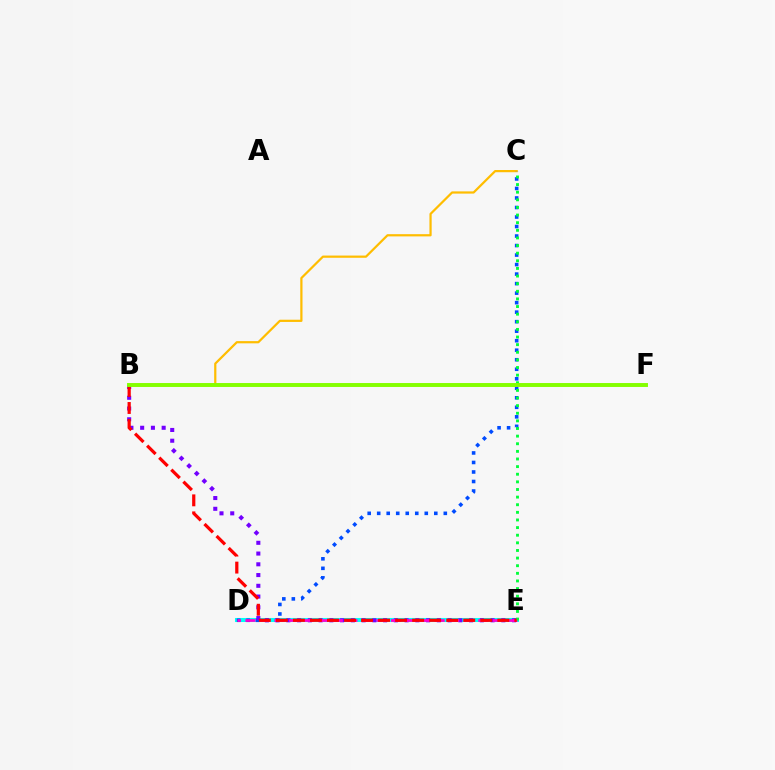{('B', 'C'): [{'color': '#ffbd00', 'line_style': 'solid', 'thickness': 1.6}], ('D', 'E'): [{'color': '#00fff6', 'line_style': 'solid', 'thickness': 2.91}, {'color': '#ff00cf', 'line_style': 'dashed', 'thickness': 1.98}], ('C', 'D'): [{'color': '#004bff', 'line_style': 'dotted', 'thickness': 2.59}], ('B', 'E'): [{'color': '#7200ff', 'line_style': 'dotted', 'thickness': 2.92}, {'color': '#ff0000', 'line_style': 'dashed', 'thickness': 2.31}], ('C', 'E'): [{'color': '#00ff39', 'line_style': 'dotted', 'thickness': 2.07}], ('B', 'F'): [{'color': '#84ff00', 'line_style': 'solid', 'thickness': 2.82}]}